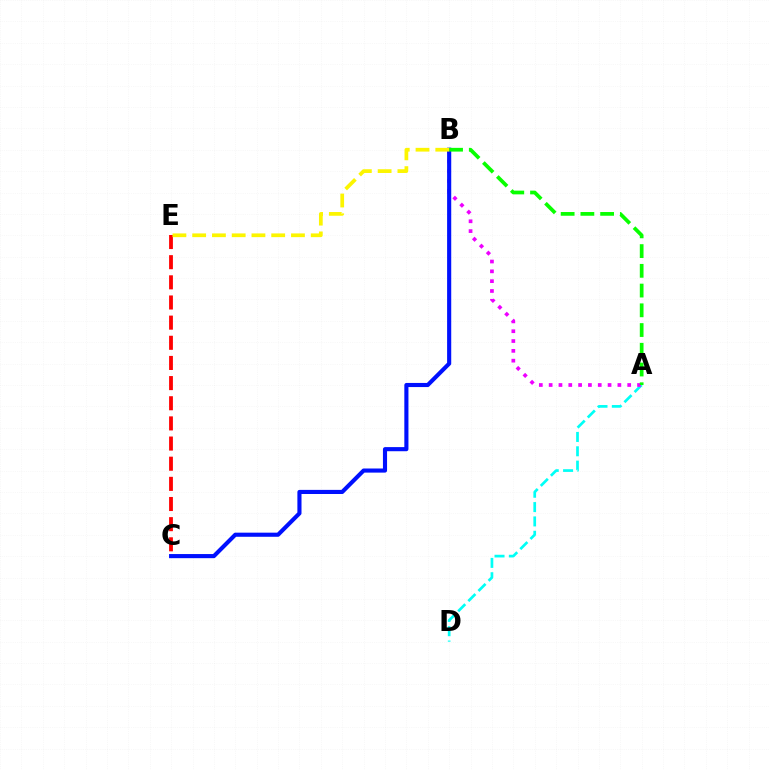{('A', 'D'): [{'color': '#00fff6', 'line_style': 'dashed', 'thickness': 1.95}], ('A', 'B'): [{'color': '#ee00ff', 'line_style': 'dotted', 'thickness': 2.67}, {'color': '#08ff00', 'line_style': 'dashed', 'thickness': 2.68}], ('B', 'C'): [{'color': '#0010ff', 'line_style': 'solid', 'thickness': 2.97}], ('C', 'E'): [{'color': '#ff0000', 'line_style': 'dashed', 'thickness': 2.74}], ('B', 'E'): [{'color': '#fcf500', 'line_style': 'dashed', 'thickness': 2.68}]}